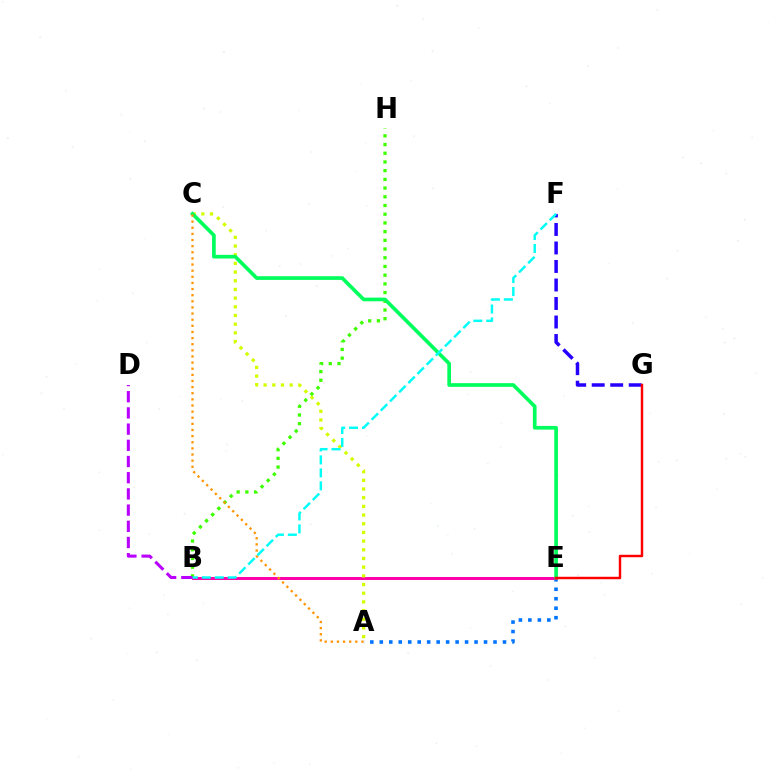{('A', 'E'): [{'color': '#0074ff', 'line_style': 'dotted', 'thickness': 2.57}], ('B', 'H'): [{'color': '#3dff00', 'line_style': 'dotted', 'thickness': 2.37}], ('B', 'E'): [{'color': '#ff00ac', 'line_style': 'solid', 'thickness': 2.14}], ('F', 'G'): [{'color': '#2500ff', 'line_style': 'dashed', 'thickness': 2.51}], ('B', 'D'): [{'color': '#b900ff', 'line_style': 'dashed', 'thickness': 2.2}], ('A', 'C'): [{'color': '#d1ff00', 'line_style': 'dotted', 'thickness': 2.36}, {'color': '#ff9400', 'line_style': 'dotted', 'thickness': 1.67}], ('C', 'E'): [{'color': '#00ff5c', 'line_style': 'solid', 'thickness': 2.64}], ('E', 'G'): [{'color': '#ff0000', 'line_style': 'solid', 'thickness': 1.76}], ('B', 'F'): [{'color': '#00fff6', 'line_style': 'dashed', 'thickness': 1.76}]}